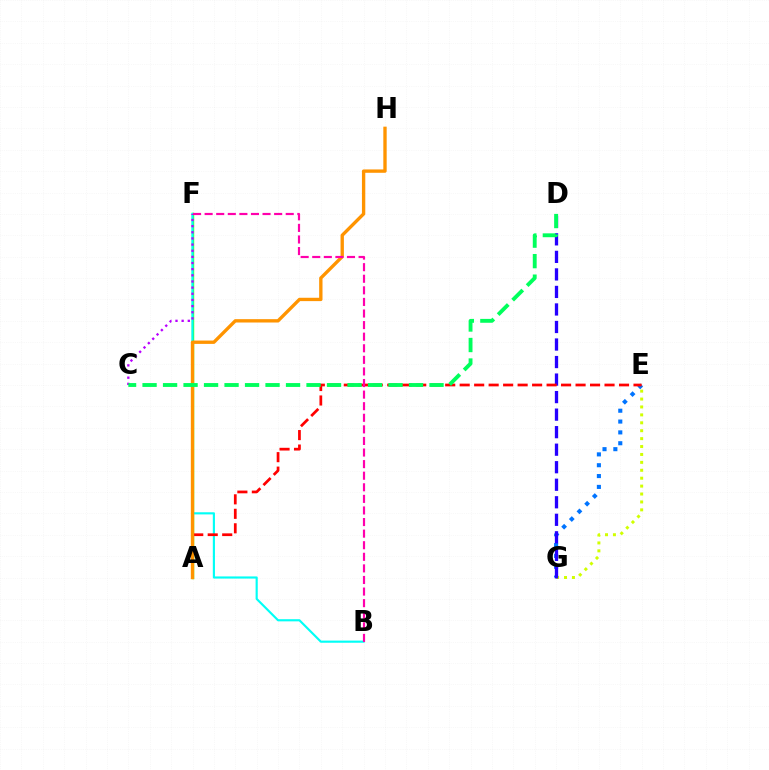{('A', 'F'): [{'color': '#3dff00', 'line_style': 'solid', 'thickness': 1.73}], ('E', 'G'): [{'color': '#0074ff', 'line_style': 'dotted', 'thickness': 2.95}, {'color': '#d1ff00', 'line_style': 'dotted', 'thickness': 2.15}], ('B', 'F'): [{'color': '#00fff6', 'line_style': 'solid', 'thickness': 1.55}, {'color': '#ff00ac', 'line_style': 'dashed', 'thickness': 1.57}], ('D', 'G'): [{'color': '#2500ff', 'line_style': 'dashed', 'thickness': 2.38}], ('A', 'E'): [{'color': '#ff0000', 'line_style': 'dashed', 'thickness': 1.97}], ('C', 'F'): [{'color': '#b900ff', 'line_style': 'dotted', 'thickness': 1.67}], ('A', 'H'): [{'color': '#ff9400', 'line_style': 'solid', 'thickness': 2.41}], ('C', 'D'): [{'color': '#00ff5c', 'line_style': 'dashed', 'thickness': 2.78}]}